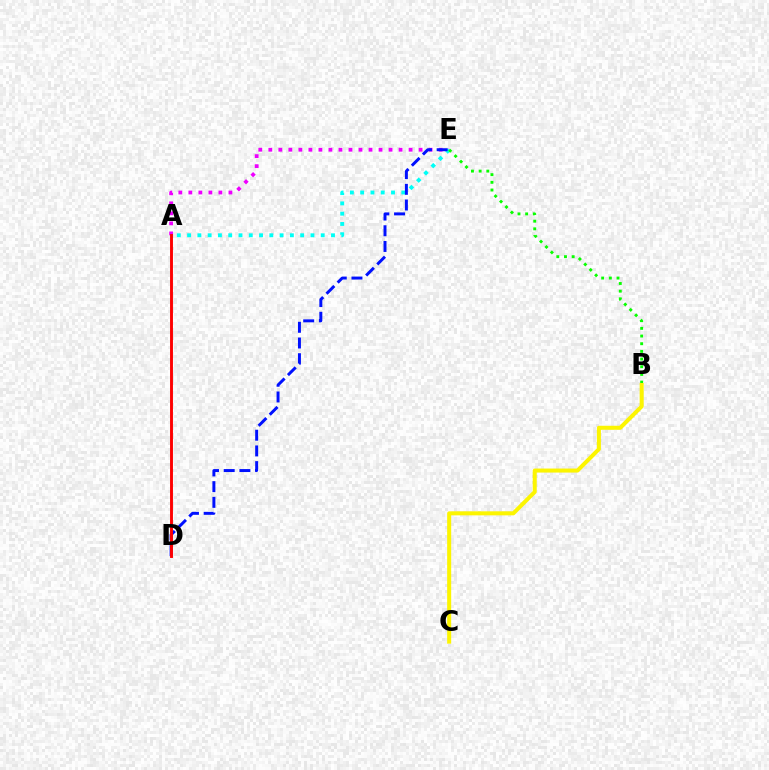{('A', 'E'): [{'color': '#ee00ff', 'line_style': 'dotted', 'thickness': 2.72}, {'color': '#00fff6', 'line_style': 'dotted', 'thickness': 2.79}], ('D', 'E'): [{'color': '#0010ff', 'line_style': 'dashed', 'thickness': 2.13}], ('A', 'D'): [{'color': '#ff0000', 'line_style': 'solid', 'thickness': 2.09}], ('B', 'E'): [{'color': '#08ff00', 'line_style': 'dotted', 'thickness': 2.09}], ('B', 'C'): [{'color': '#fcf500', 'line_style': 'solid', 'thickness': 2.9}]}